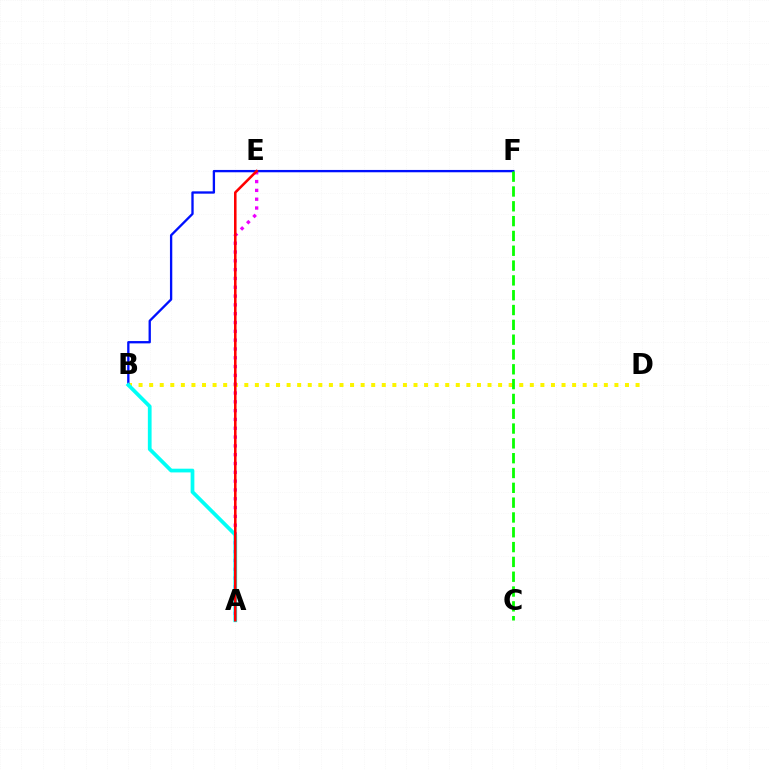{('B', 'D'): [{'color': '#fcf500', 'line_style': 'dotted', 'thickness': 2.87}], ('A', 'E'): [{'color': '#ee00ff', 'line_style': 'dotted', 'thickness': 2.39}, {'color': '#ff0000', 'line_style': 'solid', 'thickness': 1.84}], ('B', 'F'): [{'color': '#0010ff', 'line_style': 'solid', 'thickness': 1.67}], ('A', 'B'): [{'color': '#00fff6', 'line_style': 'solid', 'thickness': 2.69}], ('C', 'F'): [{'color': '#08ff00', 'line_style': 'dashed', 'thickness': 2.01}]}